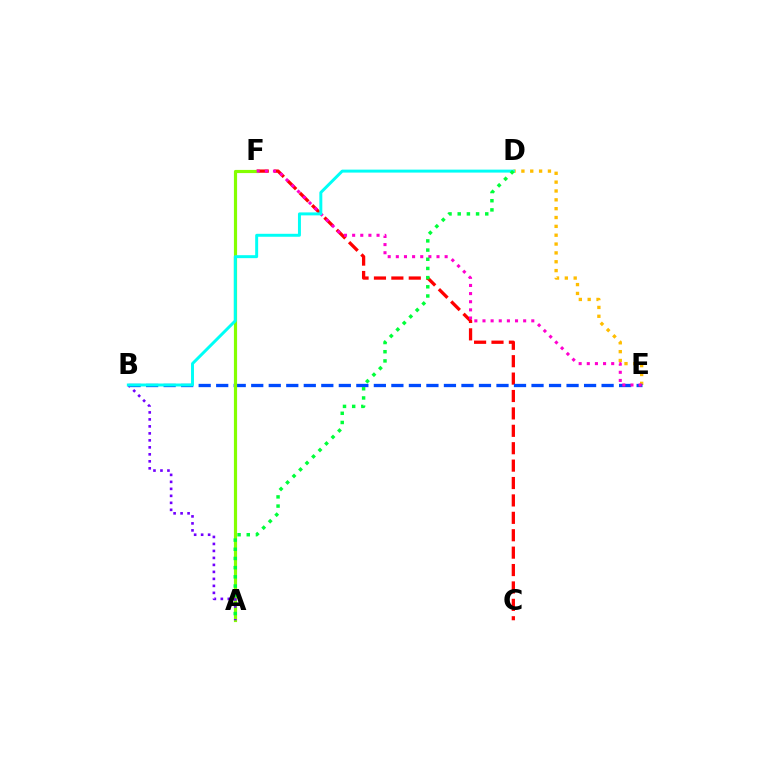{('D', 'E'): [{'color': '#ffbd00', 'line_style': 'dotted', 'thickness': 2.4}], ('C', 'F'): [{'color': '#ff0000', 'line_style': 'dashed', 'thickness': 2.36}], ('B', 'E'): [{'color': '#004bff', 'line_style': 'dashed', 'thickness': 2.38}], ('A', 'F'): [{'color': '#84ff00', 'line_style': 'solid', 'thickness': 2.28}], ('E', 'F'): [{'color': '#ff00cf', 'line_style': 'dotted', 'thickness': 2.21}], ('A', 'B'): [{'color': '#7200ff', 'line_style': 'dotted', 'thickness': 1.9}], ('B', 'D'): [{'color': '#00fff6', 'line_style': 'solid', 'thickness': 2.13}], ('A', 'D'): [{'color': '#00ff39', 'line_style': 'dotted', 'thickness': 2.49}]}